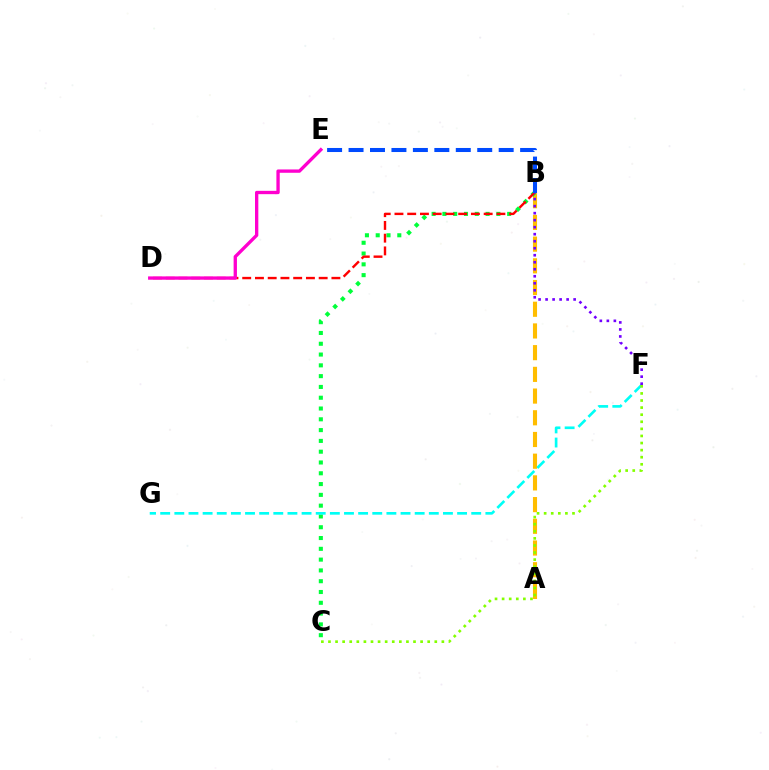{('A', 'B'): [{'color': '#ffbd00', 'line_style': 'dashed', 'thickness': 2.95}], ('B', 'C'): [{'color': '#00ff39', 'line_style': 'dotted', 'thickness': 2.93}], ('B', 'D'): [{'color': '#ff0000', 'line_style': 'dashed', 'thickness': 1.73}], ('F', 'G'): [{'color': '#00fff6', 'line_style': 'dashed', 'thickness': 1.92}], ('B', 'F'): [{'color': '#7200ff', 'line_style': 'dotted', 'thickness': 1.9}], ('C', 'F'): [{'color': '#84ff00', 'line_style': 'dotted', 'thickness': 1.93}], ('B', 'E'): [{'color': '#004bff', 'line_style': 'dashed', 'thickness': 2.91}], ('D', 'E'): [{'color': '#ff00cf', 'line_style': 'solid', 'thickness': 2.39}]}